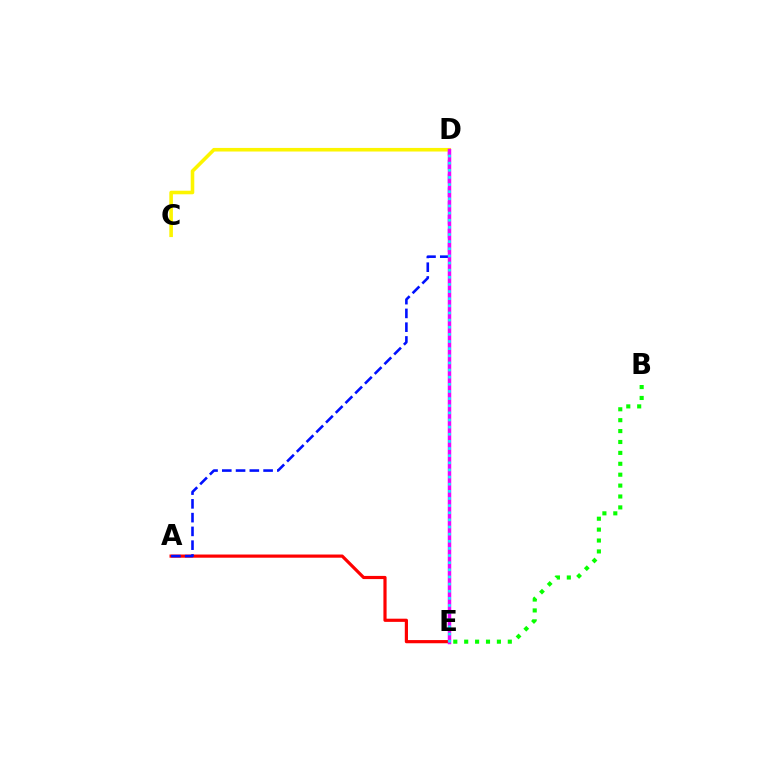{('A', 'E'): [{'color': '#ff0000', 'line_style': 'solid', 'thickness': 2.29}], ('B', 'E'): [{'color': '#08ff00', 'line_style': 'dotted', 'thickness': 2.96}], ('A', 'D'): [{'color': '#0010ff', 'line_style': 'dashed', 'thickness': 1.87}], ('C', 'D'): [{'color': '#fcf500', 'line_style': 'solid', 'thickness': 2.58}], ('D', 'E'): [{'color': '#ee00ff', 'line_style': 'solid', 'thickness': 2.5}, {'color': '#00fff6', 'line_style': 'dotted', 'thickness': 1.94}]}